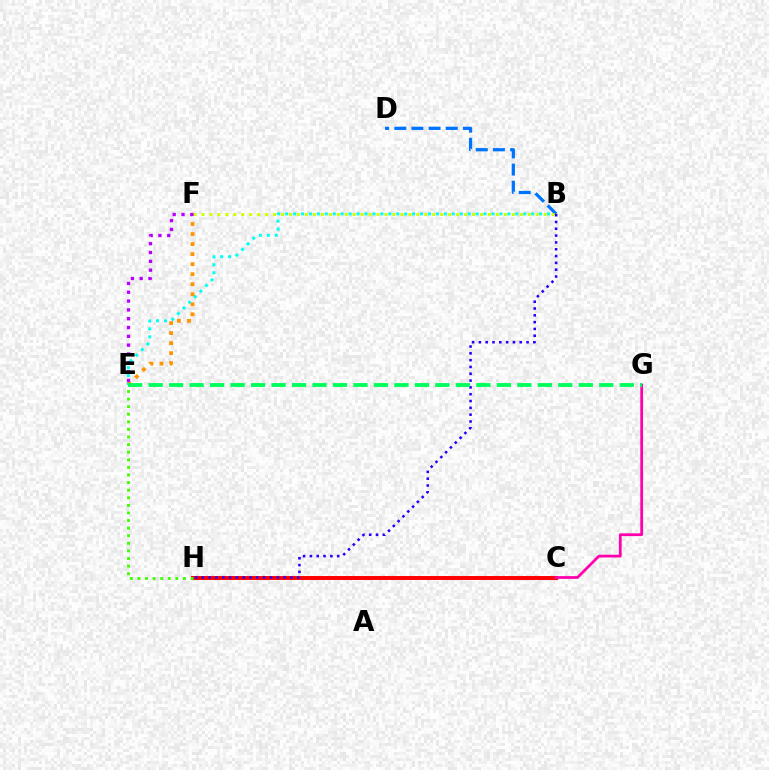{('B', 'E'): [{'color': '#00fff6', 'line_style': 'dotted', 'thickness': 2.16}], ('C', 'H'): [{'color': '#ff0000', 'line_style': 'solid', 'thickness': 2.84}], ('B', 'D'): [{'color': '#0074ff', 'line_style': 'dashed', 'thickness': 2.33}], ('B', 'H'): [{'color': '#2500ff', 'line_style': 'dotted', 'thickness': 1.85}], ('E', 'F'): [{'color': '#ff9400', 'line_style': 'dotted', 'thickness': 2.73}, {'color': '#b900ff', 'line_style': 'dotted', 'thickness': 2.4}], ('E', 'H'): [{'color': '#3dff00', 'line_style': 'dotted', 'thickness': 2.06}], ('C', 'G'): [{'color': '#ff00ac', 'line_style': 'solid', 'thickness': 1.98}], ('E', 'G'): [{'color': '#00ff5c', 'line_style': 'dashed', 'thickness': 2.78}], ('B', 'F'): [{'color': '#d1ff00', 'line_style': 'dotted', 'thickness': 2.16}]}